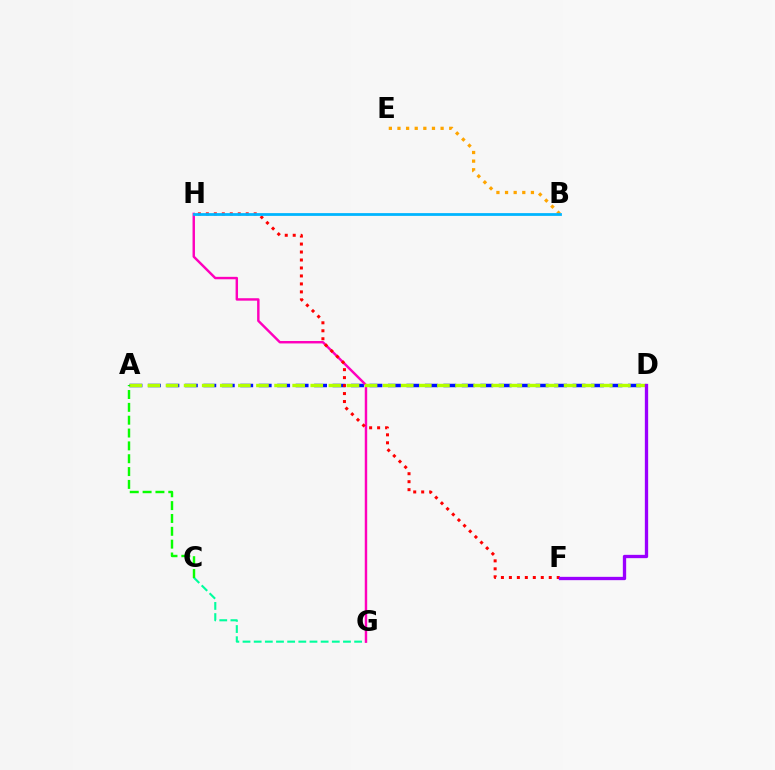{('A', 'D'): [{'color': '#0010ff', 'line_style': 'dashed', 'thickness': 2.51}, {'color': '#b3ff00', 'line_style': 'dashed', 'thickness': 2.46}], ('B', 'E'): [{'color': '#ffa500', 'line_style': 'dotted', 'thickness': 2.34}], ('C', 'G'): [{'color': '#00ff9d', 'line_style': 'dashed', 'thickness': 1.52}], ('G', 'H'): [{'color': '#ff00bd', 'line_style': 'solid', 'thickness': 1.75}], ('F', 'H'): [{'color': '#ff0000', 'line_style': 'dotted', 'thickness': 2.17}], ('D', 'F'): [{'color': '#9b00ff', 'line_style': 'solid', 'thickness': 2.39}], ('A', 'C'): [{'color': '#08ff00', 'line_style': 'dashed', 'thickness': 1.74}], ('B', 'H'): [{'color': '#00b5ff', 'line_style': 'solid', 'thickness': 2.0}]}